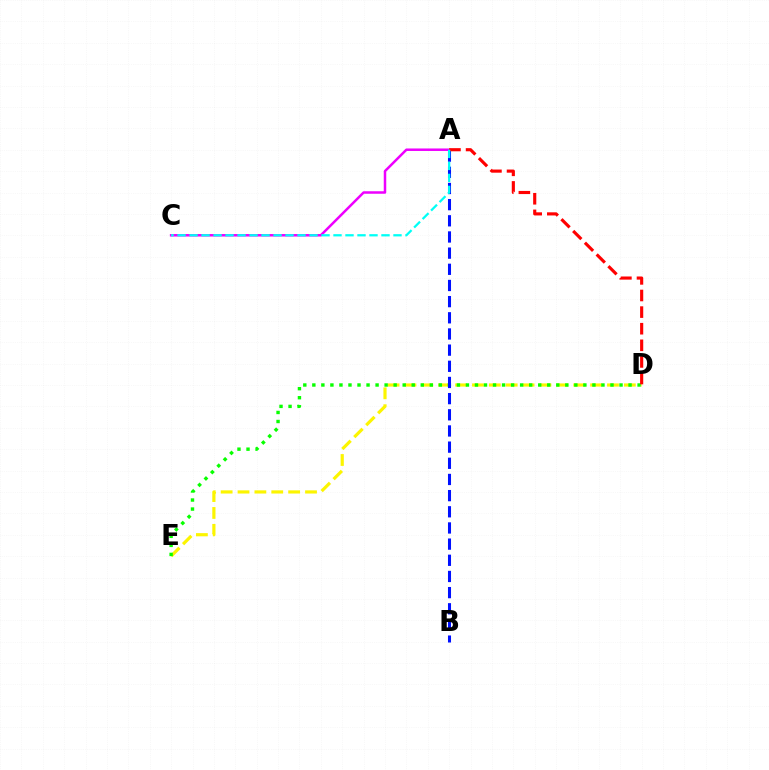{('A', 'C'): [{'color': '#ee00ff', 'line_style': 'solid', 'thickness': 1.8}, {'color': '#00fff6', 'line_style': 'dashed', 'thickness': 1.63}], ('D', 'E'): [{'color': '#fcf500', 'line_style': 'dashed', 'thickness': 2.29}, {'color': '#08ff00', 'line_style': 'dotted', 'thickness': 2.45}], ('A', 'B'): [{'color': '#0010ff', 'line_style': 'dashed', 'thickness': 2.2}], ('A', 'D'): [{'color': '#ff0000', 'line_style': 'dashed', 'thickness': 2.26}]}